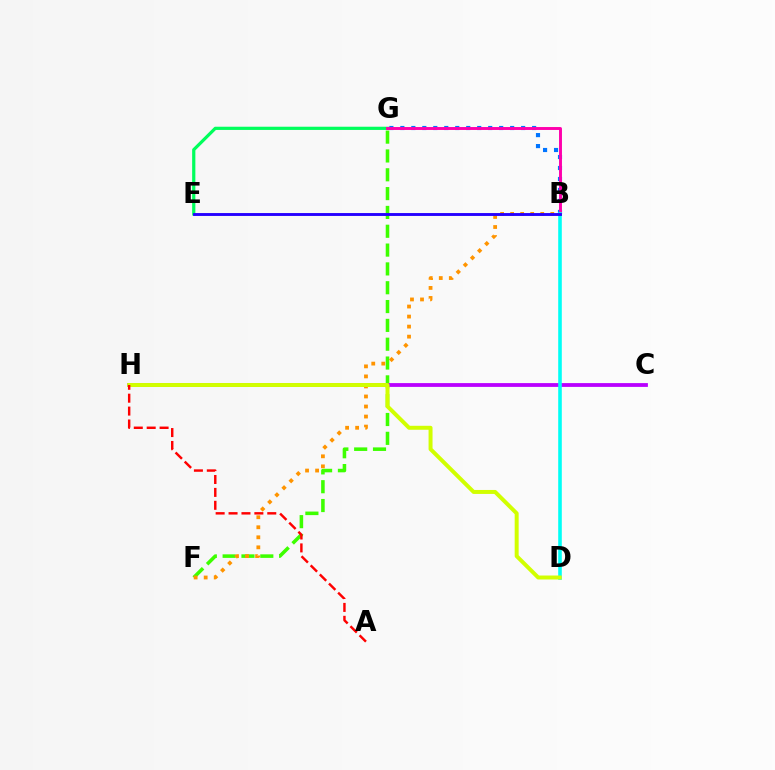{('F', 'G'): [{'color': '#3dff00', 'line_style': 'dashed', 'thickness': 2.56}], ('B', 'G'): [{'color': '#0074ff', 'line_style': 'dotted', 'thickness': 2.98}, {'color': '#ff00ac', 'line_style': 'solid', 'thickness': 2.11}], ('E', 'G'): [{'color': '#00ff5c', 'line_style': 'solid', 'thickness': 2.31}], ('C', 'H'): [{'color': '#b900ff', 'line_style': 'solid', 'thickness': 2.73}], ('B', 'F'): [{'color': '#ff9400', 'line_style': 'dotted', 'thickness': 2.73}], ('B', 'D'): [{'color': '#00fff6', 'line_style': 'solid', 'thickness': 2.59}], ('B', 'E'): [{'color': '#2500ff', 'line_style': 'solid', 'thickness': 2.08}], ('D', 'H'): [{'color': '#d1ff00', 'line_style': 'solid', 'thickness': 2.86}], ('A', 'H'): [{'color': '#ff0000', 'line_style': 'dashed', 'thickness': 1.75}]}